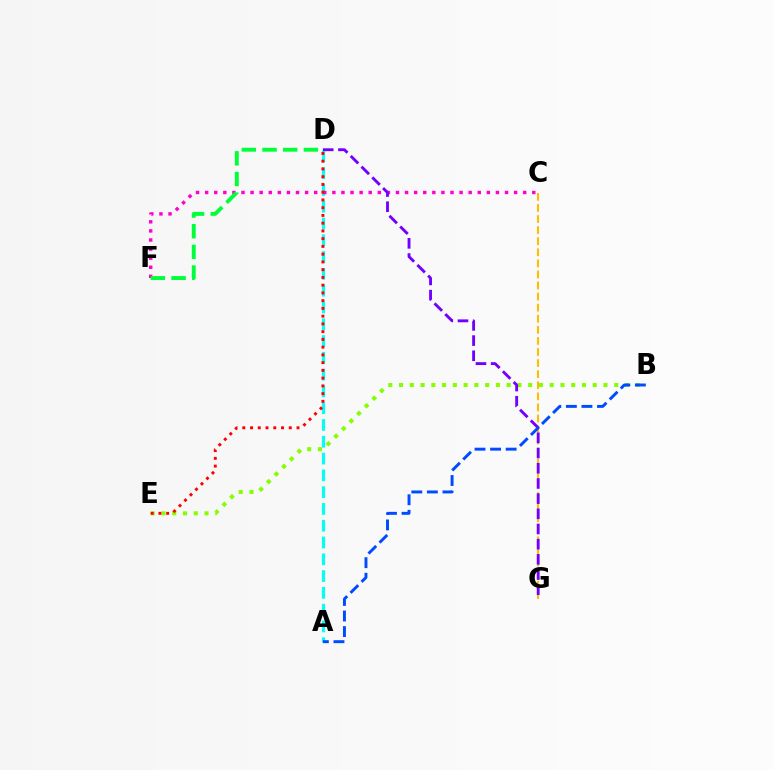{('B', 'E'): [{'color': '#84ff00', 'line_style': 'dotted', 'thickness': 2.92}], ('A', 'D'): [{'color': '#00fff6', 'line_style': 'dashed', 'thickness': 2.28}], ('C', 'F'): [{'color': '#ff00cf', 'line_style': 'dotted', 'thickness': 2.47}], ('C', 'G'): [{'color': '#ffbd00', 'line_style': 'dashed', 'thickness': 1.51}], ('D', 'G'): [{'color': '#7200ff', 'line_style': 'dashed', 'thickness': 2.06}], ('D', 'F'): [{'color': '#00ff39', 'line_style': 'dashed', 'thickness': 2.81}], ('D', 'E'): [{'color': '#ff0000', 'line_style': 'dotted', 'thickness': 2.11}], ('A', 'B'): [{'color': '#004bff', 'line_style': 'dashed', 'thickness': 2.12}]}